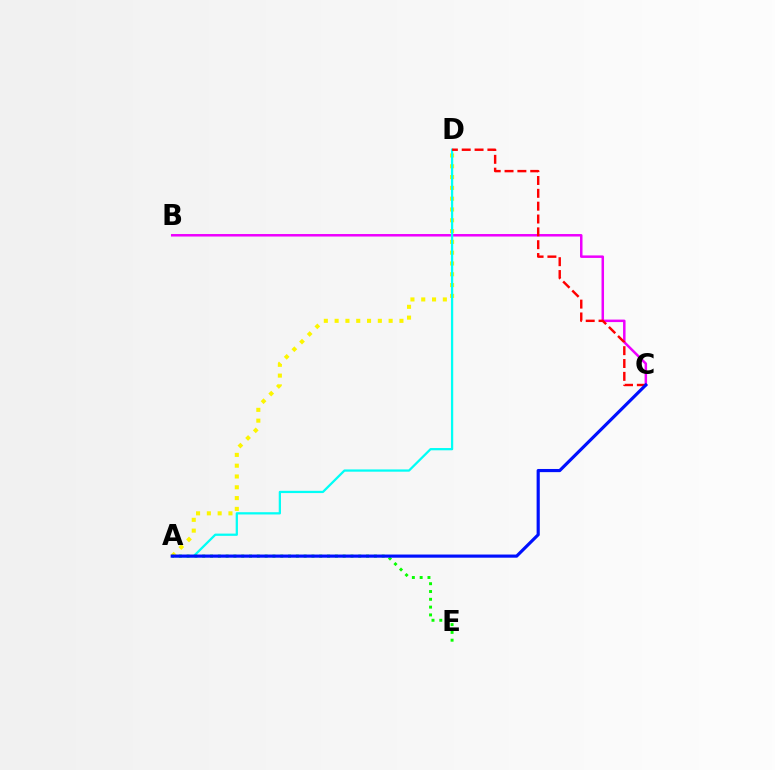{('A', 'D'): [{'color': '#fcf500', 'line_style': 'dotted', 'thickness': 2.93}, {'color': '#00fff6', 'line_style': 'solid', 'thickness': 1.63}], ('B', 'C'): [{'color': '#ee00ff', 'line_style': 'solid', 'thickness': 1.8}], ('A', 'E'): [{'color': '#08ff00', 'line_style': 'dotted', 'thickness': 2.12}], ('C', 'D'): [{'color': '#ff0000', 'line_style': 'dashed', 'thickness': 1.74}], ('A', 'C'): [{'color': '#0010ff', 'line_style': 'solid', 'thickness': 2.27}]}